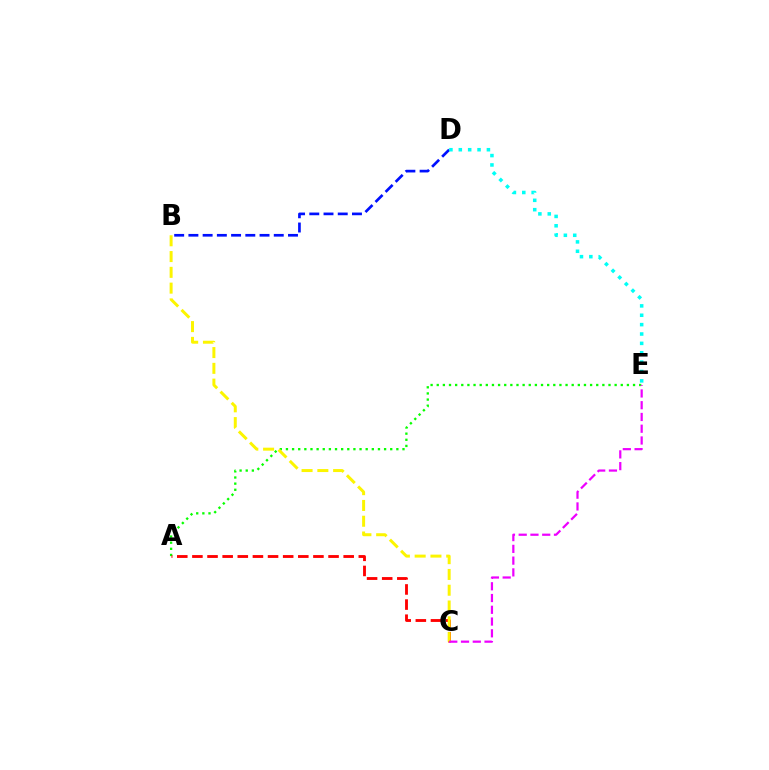{('A', 'E'): [{'color': '#08ff00', 'line_style': 'dotted', 'thickness': 1.67}], ('A', 'C'): [{'color': '#ff0000', 'line_style': 'dashed', 'thickness': 2.06}], ('B', 'C'): [{'color': '#fcf500', 'line_style': 'dashed', 'thickness': 2.14}], ('B', 'D'): [{'color': '#0010ff', 'line_style': 'dashed', 'thickness': 1.93}], ('D', 'E'): [{'color': '#00fff6', 'line_style': 'dotted', 'thickness': 2.55}], ('C', 'E'): [{'color': '#ee00ff', 'line_style': 'dashed', 'thickness': 1.6}]}